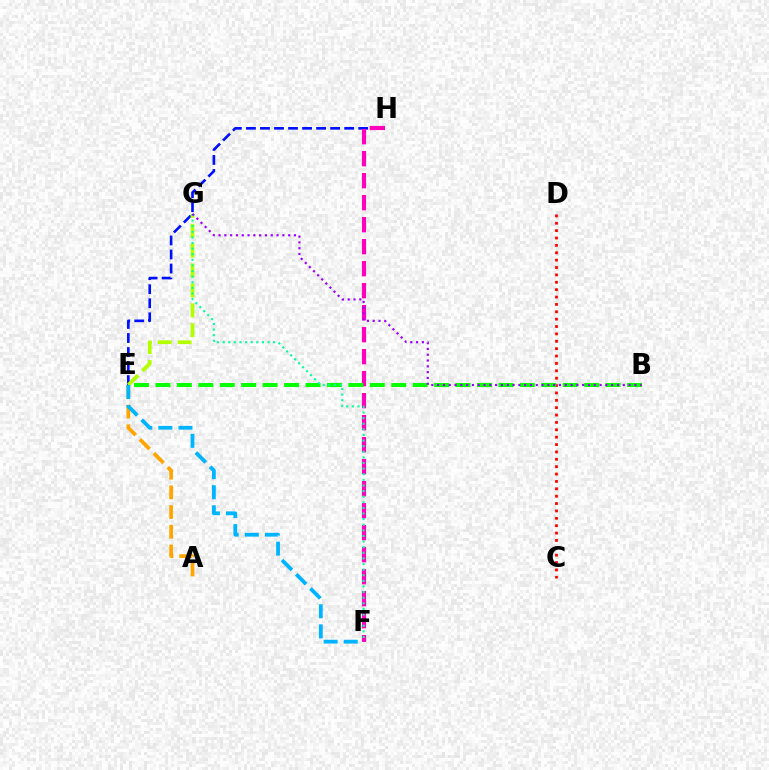{('C', 'D'): [{'color': '#ff0000', 'line_style': 'dotted', 'thickness': 2.0}], ('A', 'E'): [{'color': '#ffa500', 'line_style': 'dashed', 'thickness': 2.68}], ('E', 'H'): [{'color': '#0010ff', 'line_style': 'dashed', 'thickness': 1.91}], ('F', 'H'): [{'color': '#ff00bd', 'line_style': 'dashed', 'thickness': 2.99}], ('E', 'G'): [{'color': '#b3ff00', 'line_style': 'dashed', 'thickness': 2.7}], ('E', 'F'): [{'color': '#00b5ff', 'line_style': 'dashed', 'thickness': 2.73}], ('B', 'E'): [{'color': '#08ff00', 'line_style': 'dashed', 'thickness': 2.91}], ('F', 'G'): [{'color': '#00ff9d', 'line_style': 'dotted', 'thickness': 1.52}], ('B', 'G'): [{'color': '#9b00ff', 'line_style': 'dotted', 'thickness': 1.58}]}